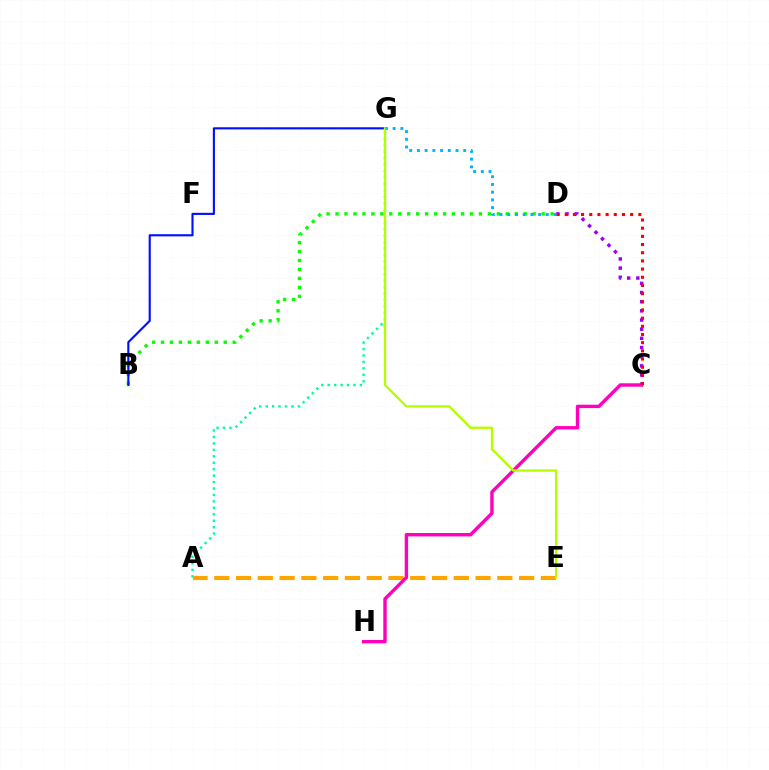{('A', 'G'): [{'color': '#00ff9d', 'line_style': 'dotted', 'thickness': 1.75}], ('A', 'E'): [{'color': '#ffa500', 'line_style': 'dashed', 'thickness': 2.96}], ('B', 'D'): [{'color': '#08ff00', 'line_style': 'dotted', 'thickness': 2.43}], ('C', 'D'): [{'color': '#9b00ff', 'line_style': 'dotted', 'thickness': 2.49}, {'color': '#ff0000', 'line_style': 'dotted', 'thickness': 2.22}], ('C', 'H'): [{'color': '#ff00bd', 'line_style': 'solid', 'thickness': 2.45}], ('B', 'G'): [{'color': '#0010ff', 'line_style': 'solid', 'thickness': 1.53}], ('E', 'G'): [{'color': '#b3ff00', 'line_style': 'solid', 'thickness': 1.67}], ('D', 'G'): [{'color': '#00b5ff', 'line_style': 'dotted', 'thickness': 2.1}]}